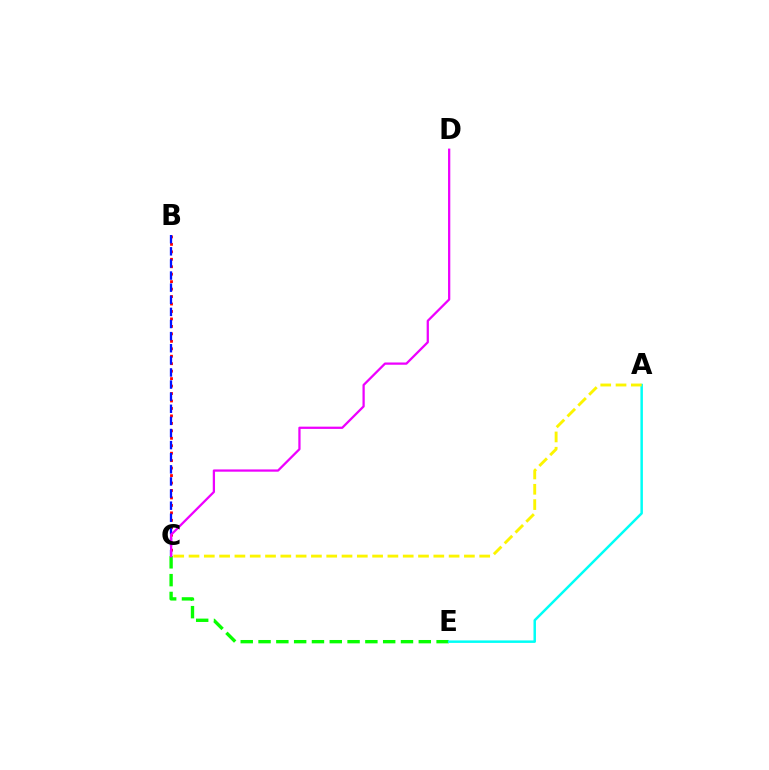{('B', 'C'): [{'color': '#ff0000', 'line_style': 'dotted', 'thickness': 2.03}, {'color': '#0010ff', 'line_style': 'dashed', 'thickness': 1.65}], ('C', 'E'): [{'color': '#08ff00', 'line_style': 'dashed', 'thickness': 2.42}], ('A', 'E'): [{'color': '#00fff6', 'line_style': 'solid', 'thickness': 1.79}], ('A', 'C'): [{'color': '#fcf500', 'line_style': 'dashed', 'thickness': 2.08}], ('C', 'D'): [{'color': '#ee00ff', 'line_style': 'solid', 'thickness': 1.63}]}